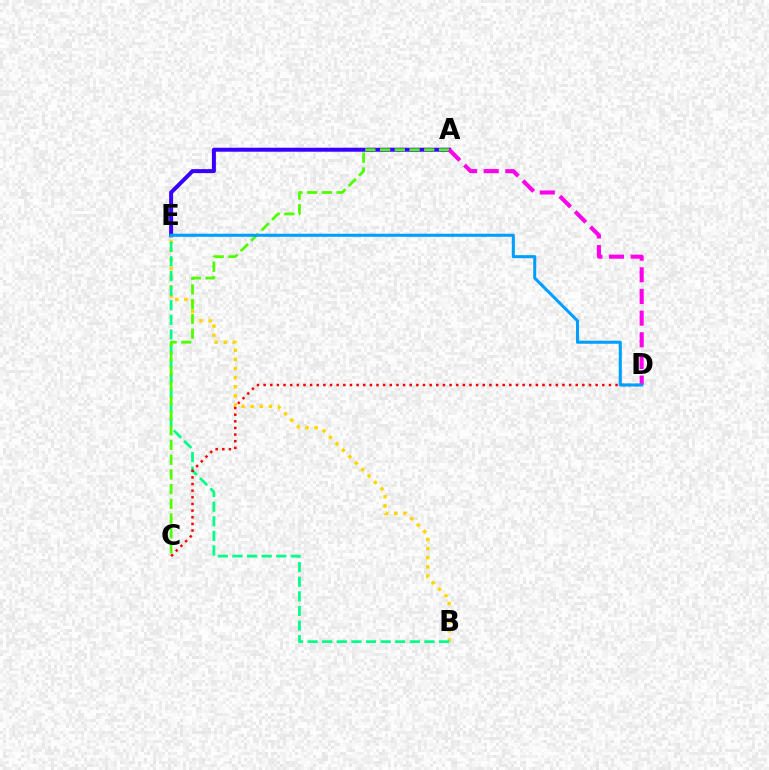{('B', 'E'): [{'color': '#ffd500', 'line_style': 'dotted', 'thickness': 2.48}, {'color': '#00ff86', 'line_style': 'dashed', 'thickness': 1.98}], ('A', 'E'): [{'color': '#3700ff', 'line_style': 'solid', 'thickness': 2.86}], ('A', 'C'): [{'color': '#4fff00', 'line_style': 'dashed', 'thickness': 2.0}], ('C', 'D'): [{'color': '#ff0000', 'line_style': 'dotted', 'thickness': 1.8}], ('A', 'D'): [{'color': '#ff00ed', 'line_style': 'dashed', 'thickness': 2.94}], ('D', 'E'): [{'color': '#009eff', 'line_style': 'solid', 'thickness': 2.2}]}